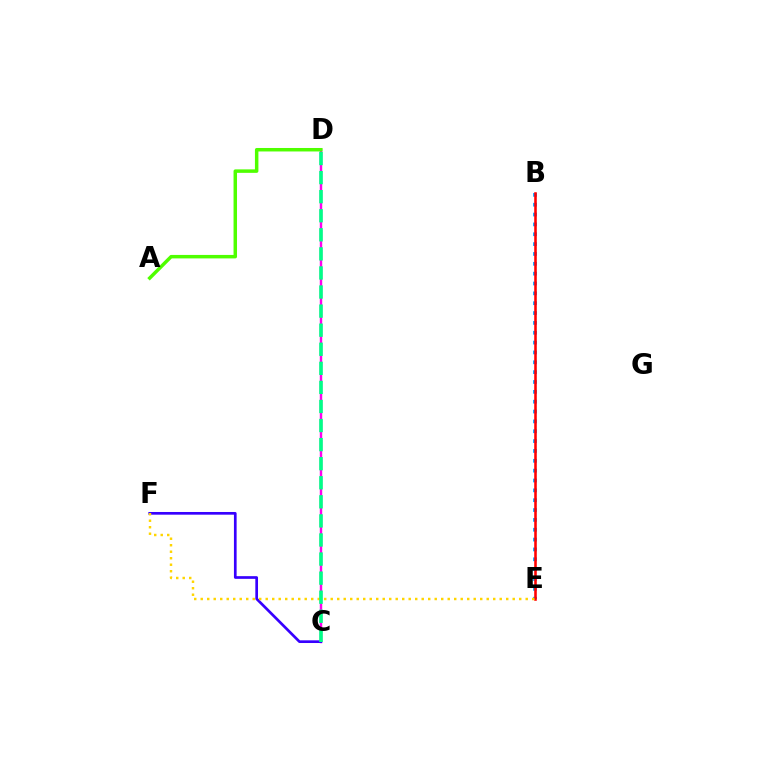{('B', 'E'): [{'color': '#009eff', 'line_style': 'dotted', 'thickness': 2.68}, {'color': '#ff0000', 'line_style': 'solid', 'thickness': 1.85}], ('C', 'D'): [{'color': '#ff00ed', 'line_style': 'solid', 'thickness': 1.75}, {'color': '#00ff86', 'line_style': 'dashed', 'thickness': 2.59}], ('C', 'F'): [{'color': '#3700ff', 'line_style': 'solid', 'thickness': 1.94}], ('E', 'F'): [{'color': '#ffd500', 'line_style': 'dotted', 'thickness': 1.77}], ('A', 'D'): [{'color': '#4fff00', 'line_style': 'solid', 'thickness': 2.5}]}